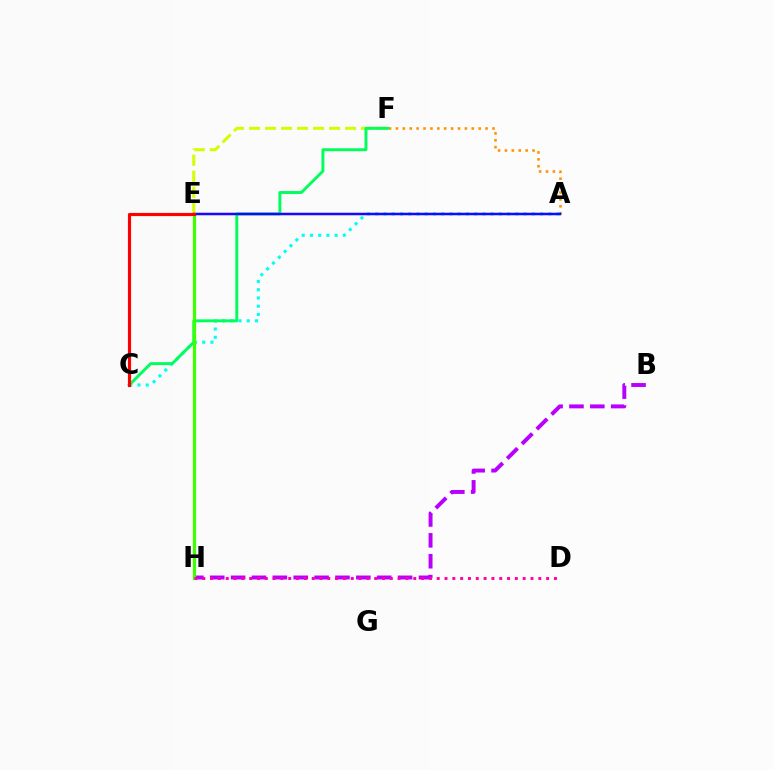{('A', 'F'): [{'color': '#ff9400', 'line_style': 'dotted', 'thickness': 1.87}], ('E', 'F'): [{'color': '#d1ff00', 'line_style': 'dashed', 'thickness': 2.18}], ('A', 'C'): [{'color': '#00fff6', 'line_style': 'dotted', 'thickness': 2.24}], ('B', 'H'): [{'color': '#b900ff', 'line_style': 'dashed', 'thickness': 2.84}], ('C', 'F'): [{'color': '#00ff5c', 'line_style': 'solid', 'thickness': 2.11}], ('A', 'E'): [{'color': '#0074ff', 'line_style': 'solid', 'thickness': 1.73}, {'color': '#2500ff', 'line_style': 'solid', 'thickness': 1.64}], ('E', 'H'): [{'color': '#3dff00', 'line_style': 'solid', 'thickness': 2.31}], ('D', 'H'): [{'color': '#ff00ac', 'line_style': 'dotted', 'thickness': 2.12}], ('C', 'E'): [{'color': '#ff0000', 'line_style': 'solid', 'thickness': 2.26}]}